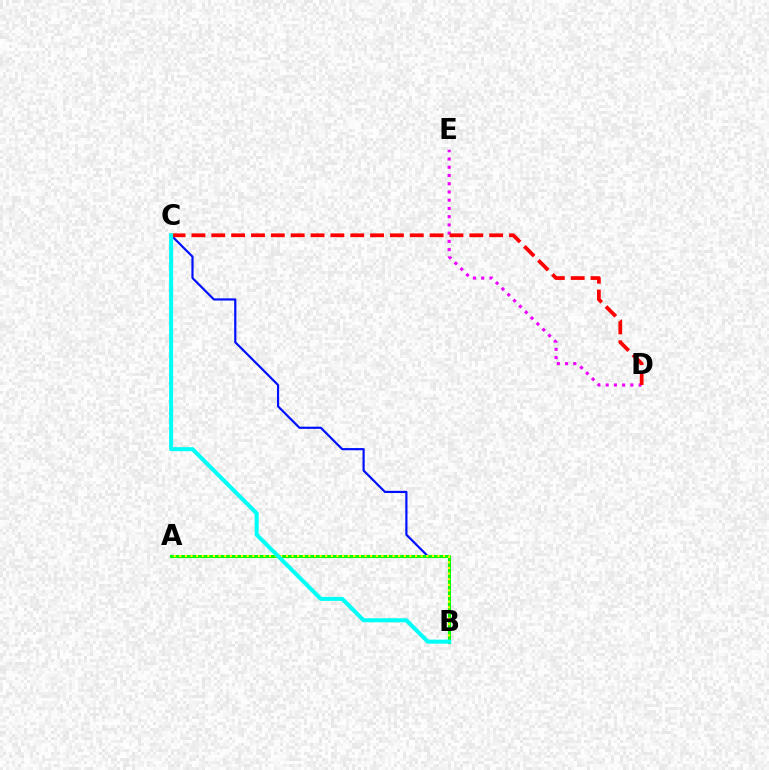{('B', 'C'): [{'color': '#0010ff', 'line_style': 'solid', 'thickness': 1.57}, {'color': '#00fff6', 'line_style': 'solid', 'thickness': 2.91}], ('A', 'B'): [{'color': '#08ff00', 'line_style': 'solid', 'thickness': 2.22}, {'color': '#fcf500', 'line_style': 'dotted', 'thickness': 1.53}], ('D', 'E'): [{'color': '#ee00ff', 'line_style': 'dotted', 'thickness': 2.24}], ('C', 'D'): [{'color': '#ff0000', 'line_style': 'dashed', 'thickness': 2.7}]}